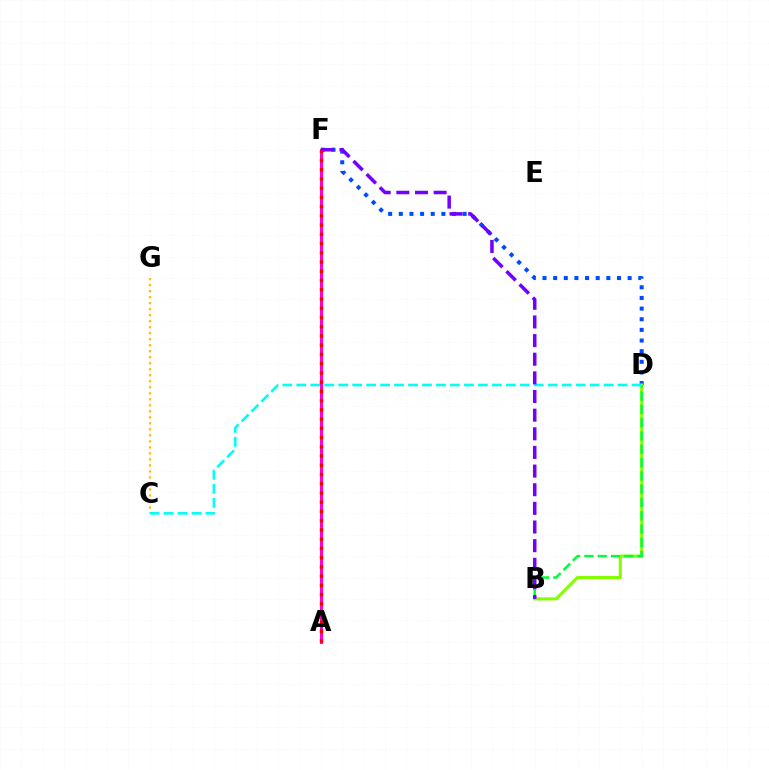{('D', 'F'): [{'color': '#004bff', 'line_style': 'dotted', 'thickness': 2.89}], ('B', 'D'): [{'color': '#84ff00', 'line_style': 'solid', 'thickness': 2.23}, {'color': '#00ff39', 'line_style': 'dashed', 'thickness': 1.81}], ('C', 'G'): [{'color': '#ffbd00', 'line_style': 'dotted', 'thickness': 1.63}], ('C', 'D'): [{'color': '#00fff6', 'line_style': 'dashed', 'thickness': 1.9}], ('A', 'F'): [{'color': '#ff00cf', 'line_style': 'solid', 'thickness': 2.16}, {'color': '#ff0000', 'line_style': 'dotted', 'thickness': 2.51}], ('B', 'F'): [{'color': '#7200ff', 'line_style': 'dashed', 'thickness': 2.53}]}